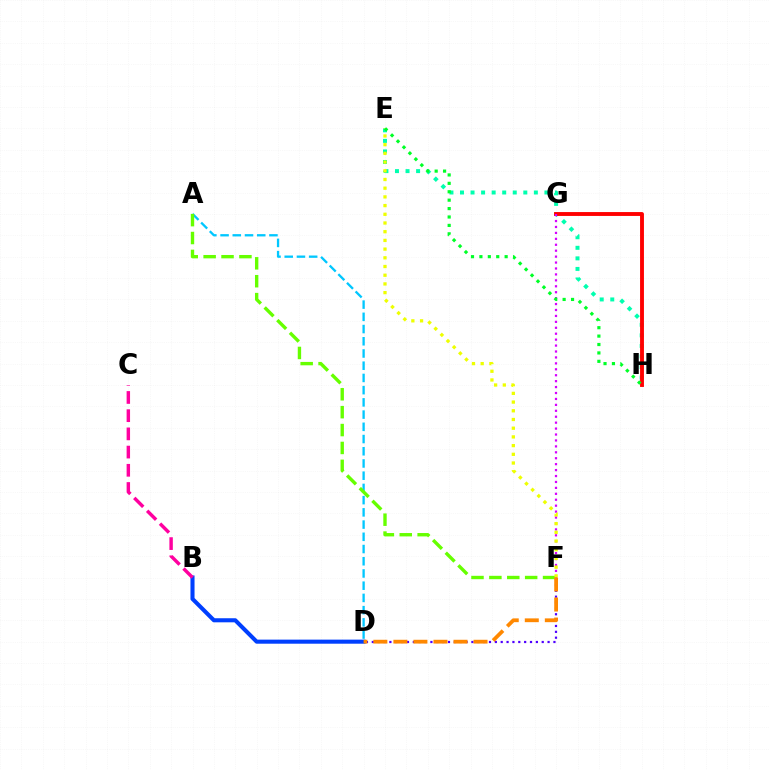{('E', 'H'): [{'color': '#00ffaf', 'line_style': 'dotted', 'thickness': 2.87}, {'color': '#00ff27', 'line_style': 'dotted', 'thickness': 2.29}], ('B', 'D'): [{'color': '#003fff', 'line_style': 'solid', 'thickness': 2.93}], ('B', 'C'): [{'color': '#ff00a0', 'line_style': 'dashed', 'thickness': 2.47}], ('G', 'H'): [{'color': '#ff0000', 'line_style': 'solid', 'thickness': 2.79}], ('F', 'G'): [{'color': '#d600ff', 'line_style': 'dotted', 'thickness': 1.61}], ('A', 'D'): [{'color': '#00c7ff', 'line_style': 'dashed', 'thickness': 1.66}], ('D', 'F'): [{'color': '#4f00ff', 'line_style': 'dotted', 'thickness': 1.59}, {'color': '#ff8800', 'line_style': 'dashed', 'thickness': 2.72}], ('A', 'F'): [{'color': '#66ff00', 'line_style': 'dashed', 'thickness': 2.43}], ('E', 'F'): [{'color': '#eeff00', 'line_style': 'dotted', 'thickness': 2.36}]}